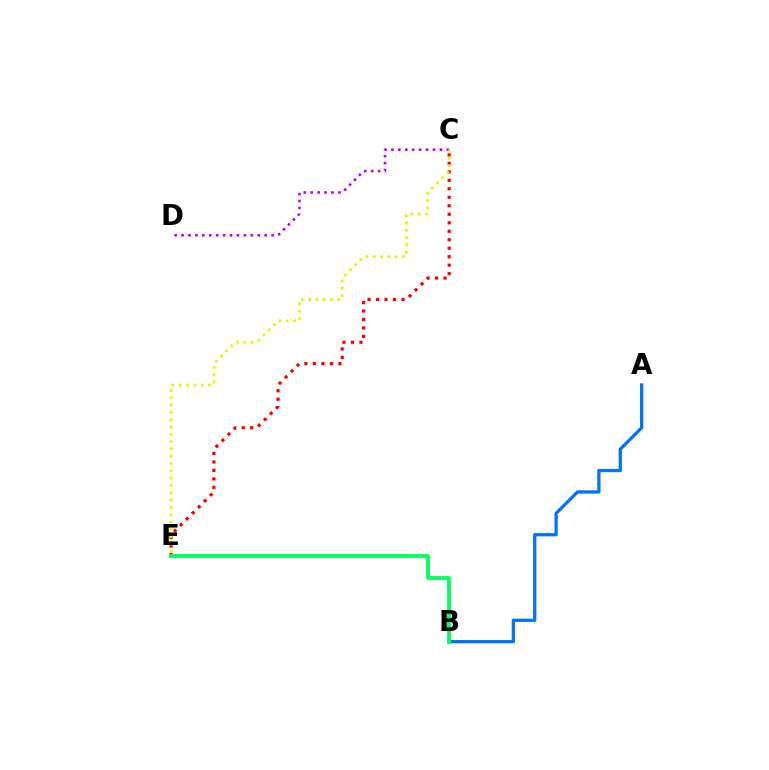{('A', 'B'): [{'color': '#0074ff', 'line_style': 'solid', 'thickness': 2.36}], ('C', 'E'): [{'color': '#ff0000', 'line_style': 'dotted', 'thickness': 2.31}, {'color': '#d1ff00', 'line_style': 'dotted', 'thickness': 1.98}], ('C', 'D'): [{'color': '#b900ff', 'line_style': 'dotted', 'thickness': 1.88}], ('B', 'E'): [{'color': '#00ff5c', 'line_style': 'solid', 'thickness': 2.74}]}